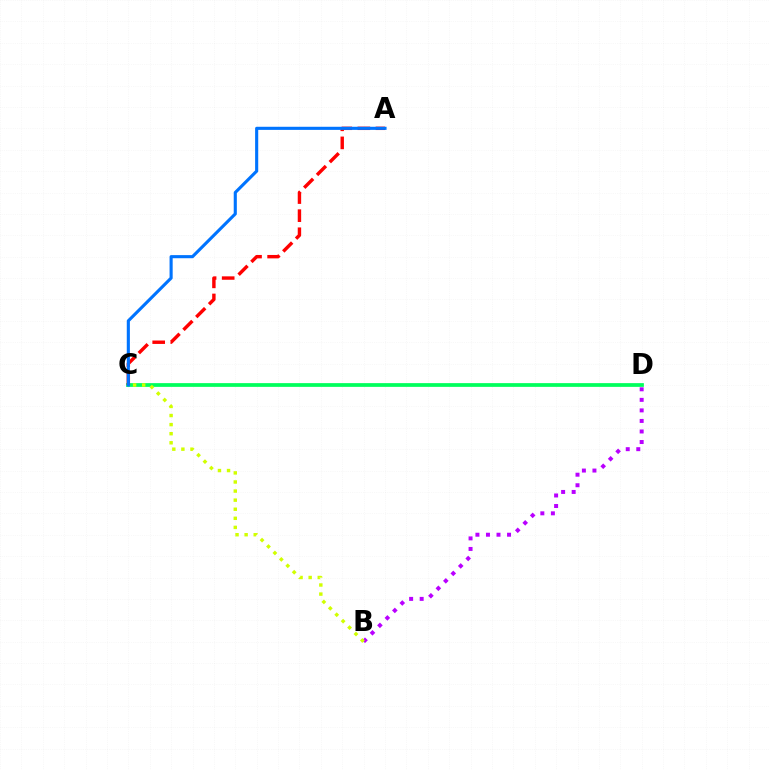{('B', 'D'): [{'color': '#b900ff', 'line_style': 'dotted', 'thickness': 2.86}], ('C', 'D'): [{'color': '#00ff5c', 'line_style': 'solid', 'thickness': 2.69}], ('B', 'C'): [{'color': '#d1ff00', 'line_style': 'dotted', 'thickness': 2.47}], ('A', 'C'): [{'color': '#ff0000', 'line_style': 'dashed', 'thickness': 2.46}, {'color': '#0074ff', 'line_style': 'solid', 'thickness': 2.24}]}